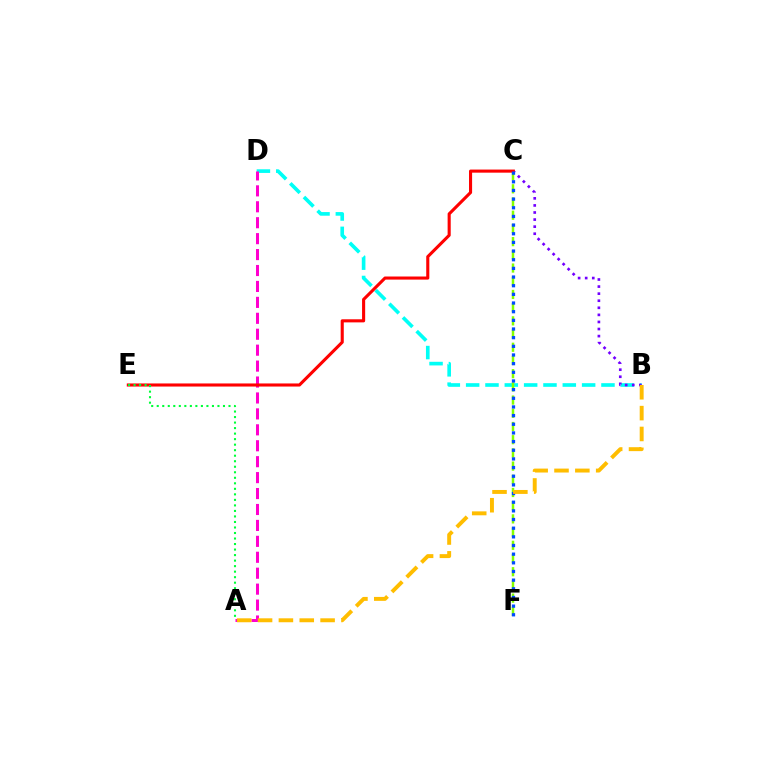{('B', 'D'): [{'color': '#00fff6', 'line_style': 'dashed', 'thickness': 2.63}], ('C', 'F'): [{'color': '#84ff00', 'line_style': 'dashed', 'thickness': 1.79}, {'color': '#004bff', 'line_style': 'dotted', 'thickness': 2.35}], ('B', 'C'): [{'color': '#7200ff', 'line_style': 'dotted', 'thickness': 1.92}], ('A', 'D'): [{'color': '#ff00cf', 'line_style': 'dashed', 'thickness': 2.16}], ('C', 'E'): [{'color': '#ff0000', 'line_style': 'solid', 'thickness': 2.23}], ('A', 'E'): [{'color': '#00ff39', 'line_style': 'dotted', 'thickness': 1.5}], ('A', 'B'): [{'color': '#ffbd00', 'line_style': 'dashed', 'thickness': 2.83}]}